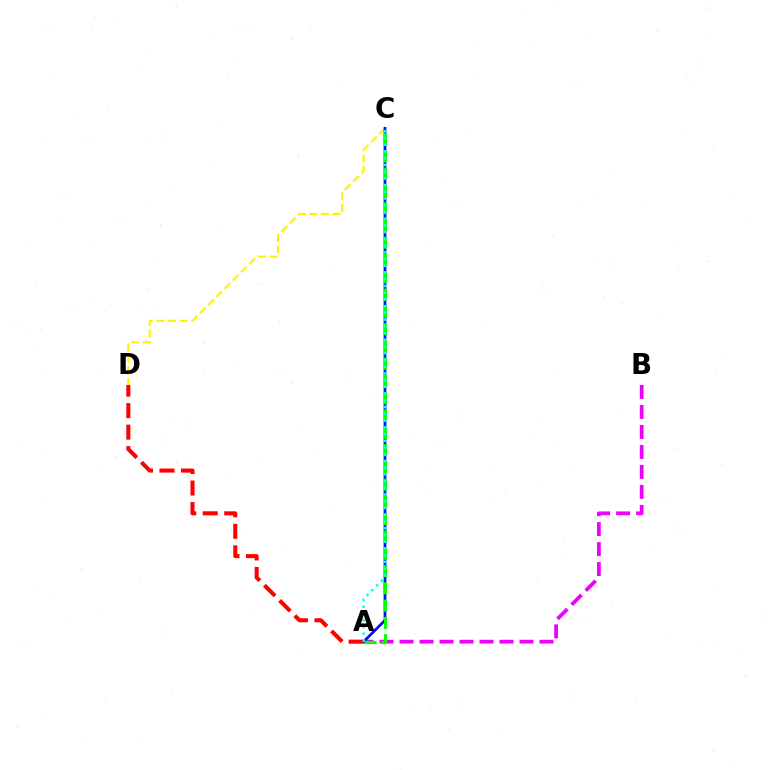{('C', 'D'): [{'color': '#fcf500', 'line_style': 'dashed', 'thickness': 1.58}], ('A', 'B'): [{'color': '#ee00ff', 'line_style': 'dashed', 'thickness': 2.72}], ('A', 'C'): [{'color': '#0010ff', 'line_style': 'solid', 'thickness': 1.99}, {'color': '#08ff00', 'line_style': 'dashed', 'thickness': 2.35}, {'color': '#00fff6', 'line_style': 'dotted', 'thickness': 1.83}], ('A', 'D'): [{'color': '#ff0000', 'line_style': 'dashed', 'thickness': 2.92}]}